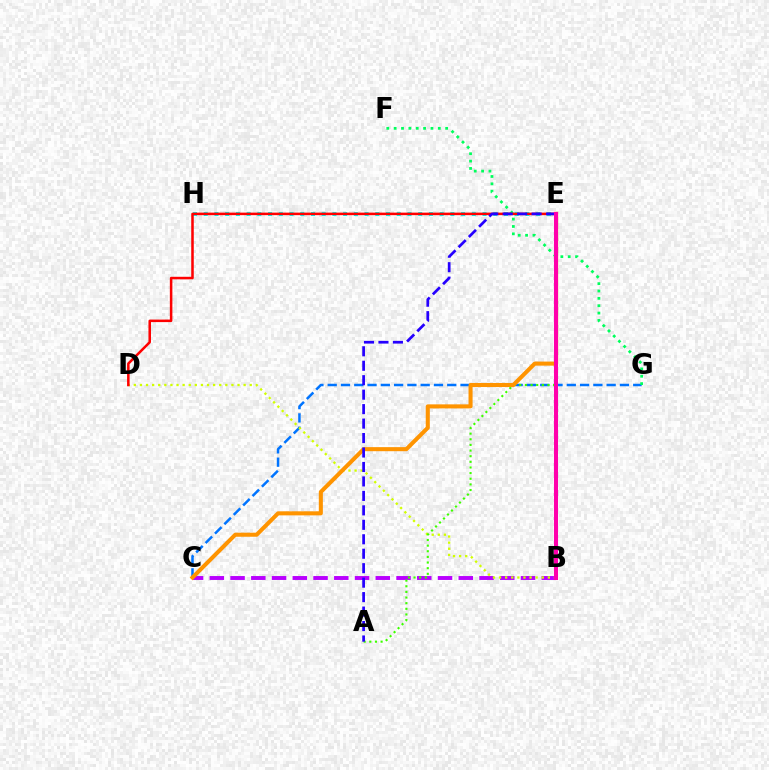{('E', 'H'): [{'color': '#00fff6', 'line_style': 'dotted', 'thickness': 2.91}], ('B', 'C'): [{'color': '#b900ff', 'line_style': 'dashed', 'thickness': 2.82}], ('C', 'G'): [{'color': '#0074ff', 'line_style': 'dashed', 'thickness': 1.8}], ('B', 'D'): [{'color': '#d1ff00', 'line_style': 'dotted', 'thickness': 1.66}], ('A', 'E'): [{'color': '#3dff00', 'line_style': 'dotted', 'thickness': 1.53}, {'color': '#2500ff', 'line_style': 'dashed', 'thickness': 1.96}], ('C', 'E'): [{'color': '#ff9400', 'line_style': 'solid', 'thickness': 2.92}], ('F', 'G'): [{'color': '#00ff5c', 'line_style': 'dotted', 'thickness': 2.0}], ('D', 'E'): [{'color': '#ff0000', 'line_style': 'solid', 'thickness': 1.82}], ('B', 'E'): [{'color': '#ff00ac', 'line_style': 'solid', 'thickness': 2.92}]}